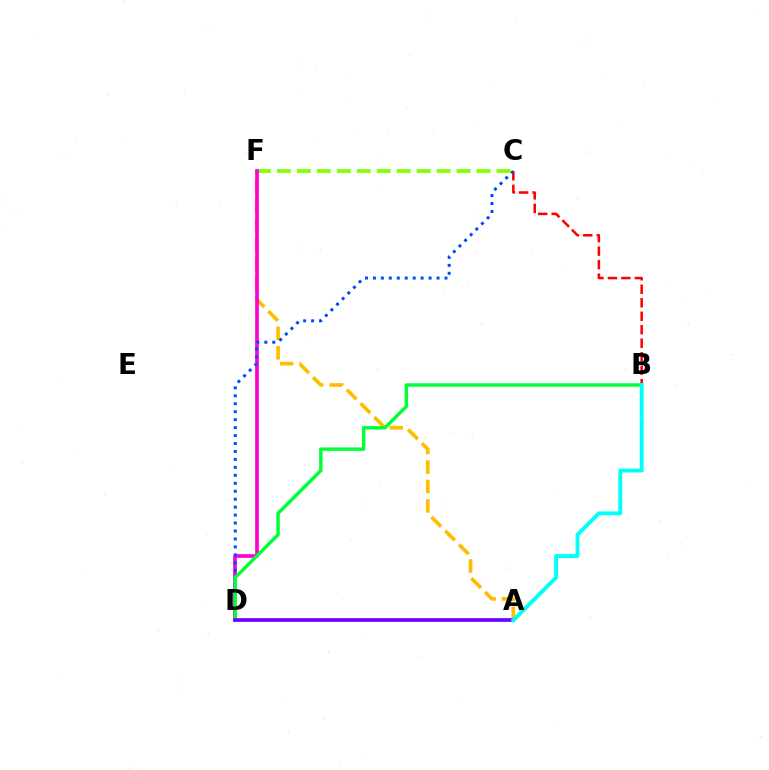{('A', 'F'): [{'color': '#ffbd00', 'line_style': 'dashed', 'thickness': 2.64}], ('C', 'F'): [{'color': '#84ff00', 'line_style': 'dashed', 'thickness': 2.71}], ('D', 'F'): [{'color': '#ff00cf', 'line_style': 'solid', 'thickness': 2.65}], ('B', 'C'): [{'color': '#ff0000', 'line_style': 'dashed', 'thickness': 1.83}], ('C', 'D'): [{'color': '#004bff', 'line_style': 'dotted', 'thickness': 2.16}], ('B', 'D'): [{'color': '#00ff39', 'line_style': 'solid', 'thickness': 2.48}], ('A', 'D'): [{'color': '#7200ff', 'line_style': 'solid', 'thickness': 2.68}], ('A', 'B'): [{'color': '#00fff6', 'line_style': 'solid', 'thickness': 2.79}]}